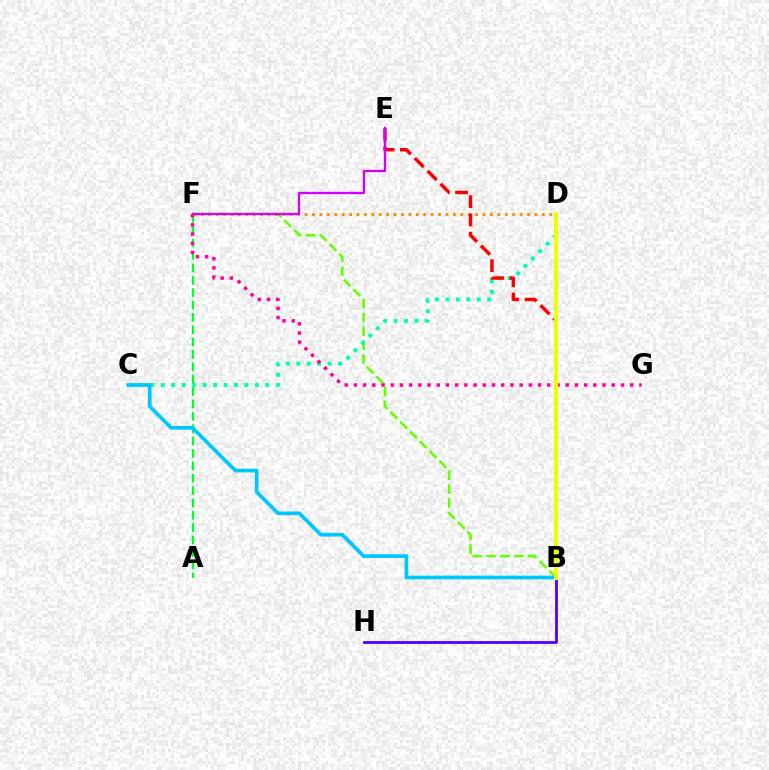{('B', 'F'): [{'color': '#66ff00', 'line_style': 'dashed', 'thickness': 1.87}], ('C', 'D'): [{'color': '#00ffaf', 'line_style': 'dotted', 'thickness': 2.84}], ('A', 'F'): [{'color': '#00ff27', 'line_style': 'dashed', 'thickness': 1.68}], ('F', 'G'): [{'color': '#ff00a0', 'line_style': 'dotted', 'thickness': 2.5}], ('D', 'F'): [{'color': '#ff8800', 'line_style': 'dotted', 'thickness': 2.01}], ('B', 'H'): [{'color': '#4f00ff', 'line_style': 'solid', 'thickness': 2.01}], ('B', 'E'): [{'color': '#ff0000', 'line_style': 'dashed', 'thickness': 2.47}], ('B', 'C'): [{'color': '#00c7ff', 'line_style': 'solid', 'thickness': 2.66}], ('B', 'D'): [{'color': '#003fff', 'line_style': 'dashed', 'thickness': 2.12}, {'color': '#eeff00', 'line_style': 'solid', 'thickness': 2.91}], ('E', 'F'): [{'color': '#d600ff', 'line_style': 'solid', 'thickness': 1.65}]}